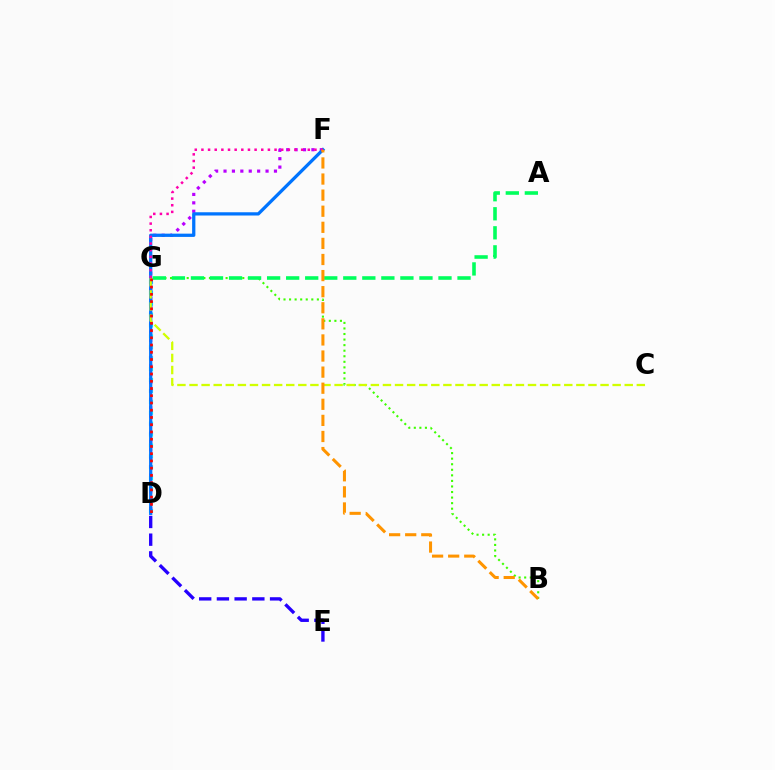{('D', 'G'): [{'color': '#00fff6', 'line_style': 'dotted', 'thickness': 2.96}, {'color': '#ff0000', 'line_style': 'dotted', 'thickness': 1.97}], ('D', 'F'): [{'color': '#b900ff', 'line_style': 'dotted', 'thickness': 2.28}, {'color': '#0074ff', 'line_style': 'solid', 'thickness': 2.35}], ('B', 'G'): [{'color': '#3dff00', 'line_style': 'dotted', 'thickness': 1.51}], ('C', 'G'): [{'color': '#d1ff00', 'line_style': 'dashed', 'thickness': 1.64}], ('A', 'G'): [{'color': '#00ff5c', 'line_style': 'dashed', 'thickness': 2.59}], ('F', 'G'): [{'color': '#ff00ac', 'line_style': 'dotted', 'thickness': 1.81}], ('B', 'F'): [{'color': '#ff9400', 'line_style': 'dashed', 'thickness': 2.19}], ('D', 'E'): [{'color': '#2500ff', 'line_style': 'dashed', 'thickness': 2.41}]}